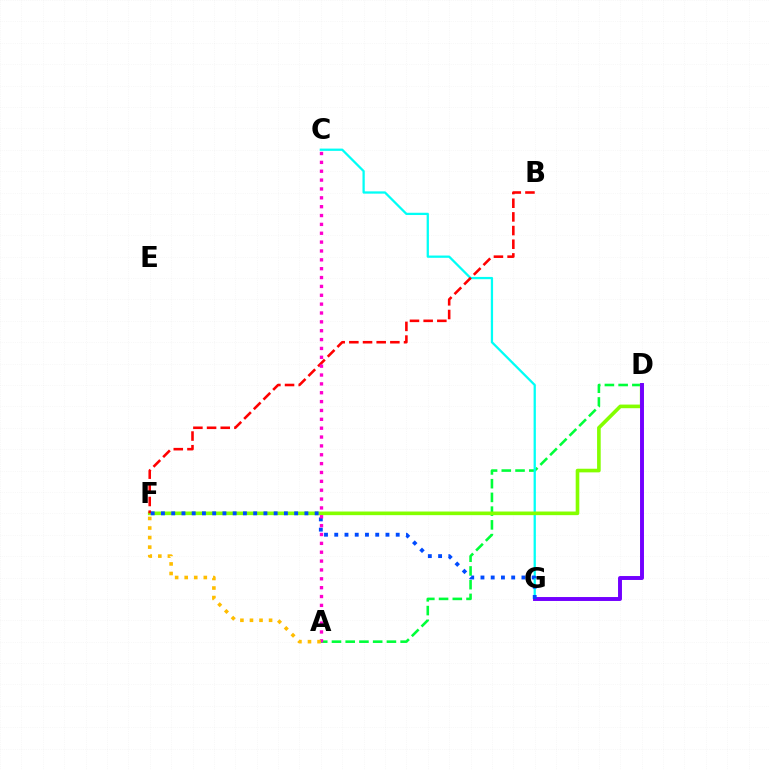{('A', 'D'): [{'color': '#00ff39', 'line_style': 'dashed', 'thickness': 1.87}], ('C', 'G'): [{'color': '#00fff6', 'line_style': 'solid', 'thickness': 1.64}], ('D', 'F'): [{'color': '#84ff00', 'line_style': 'solid', 'thickness': 2.61}], ('D', 'G'): [{'color': '#7200ff', 'line_style': 'solid', 'thickness': 2.83}], ('B', 'F'): [{'color': '#ff0000', 'line_style': 'dashed', 'thickness': 1.86}], ('F', 'G'): [{'color': '#004bff', 'line_style': 'dotted', 'thickness': 2.78}], ('A', 'C'): [{'color': '#ff00cf', 'line_style': 'dotted', 'thickness': 2.41}], ('A', 'F'): [{'color': '#ffbd00', 'line_style': 'dotted', 'thickness': 2.6}]}